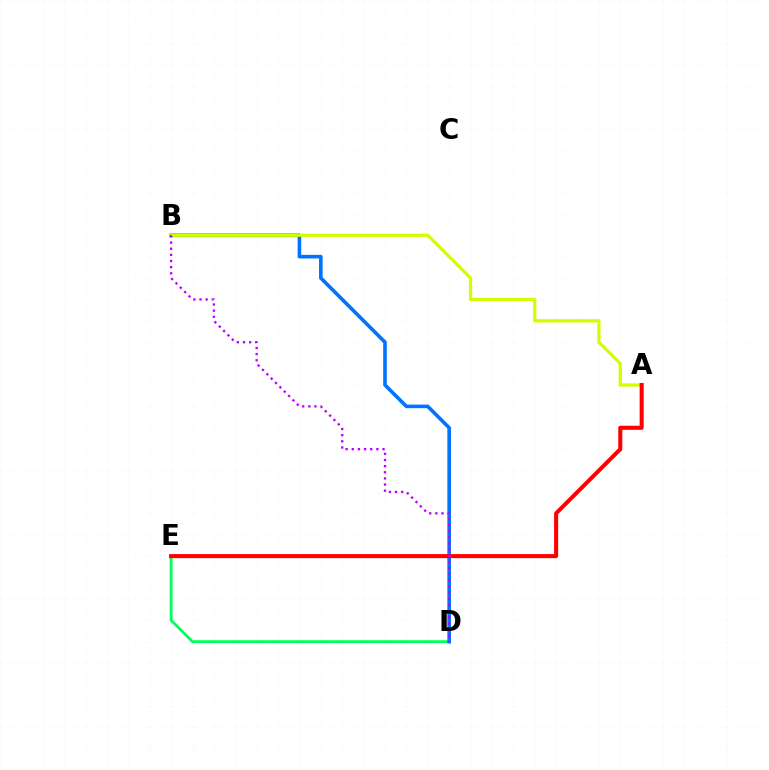{('D', 'E'): [{'color': '#00ff5c', 'line_style': 'solid', 'thickness': 2.03}], ('B', 'D'): [{'color': '#0074ff', 'line_style': 'solid', 'thickness': 2.61}, {'color': '#b900ff', 'line_style': 'dotted', 'thickness': 1.67}], ('A', 'B'): [{'color': '#d1ff00', 'line_style': 'solid', 'thickness': 2.34}], ('A', 'E'): [{'color': '#ff0000', 'line_style': 'solid', 'thickness': 2.91}]}